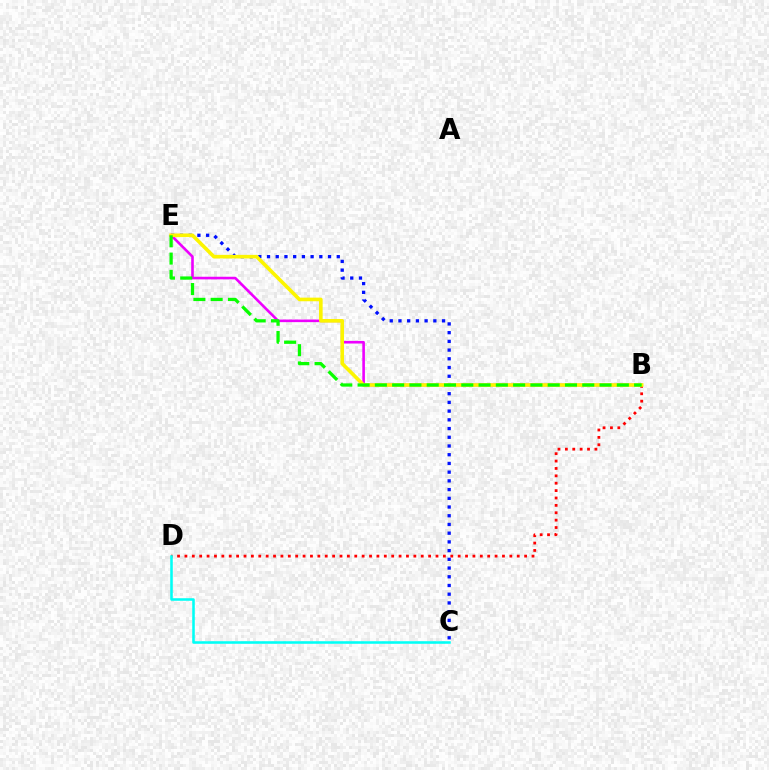{('B', 'E'): [{'color': '#ee00ff', 'line_style': 'solid', 'thickness': 1.88}, {'color': '#fcf500', 'line_style': 'solid', 'thickness': 2.6}, {'color': '#08ff00', 'line_style': 'dashed', 'thickness': 2.35}], ('B', 'D'): [{'color': '#ff0000', 'line_style': 'dotted', 'thickness': 2.01}], ('C', 'E'): [{'color': '#0010ff', 'line_style': 'dotted', 'thickness': 2.37}], ('C', 'D'): [{'color': '#00fff6', 'line_style': 'solid', 'thickness': 1.84}]}